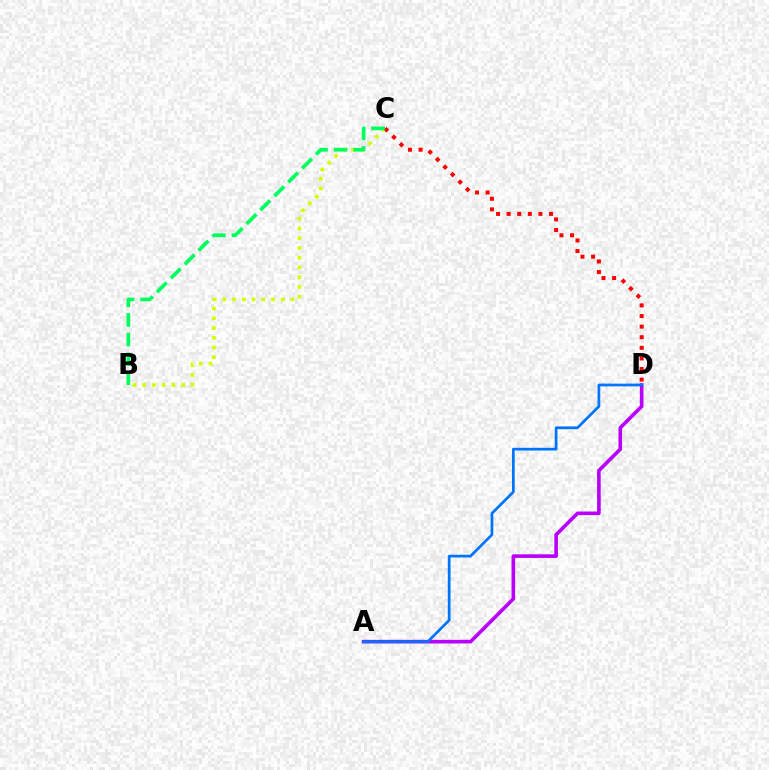{('B', 'C'): [{'color': '#d1ff00', 'line_style': 'dotted', 'thickness': 2.65}, {'color': '#00ff5c', 'line_style': 'dashed', 'thickness': 2.67}], ('C', 'D'): [{'color': '#ff0000', 'line_style': 'dotted', 'thickness': 2.88}], ('A', 'D'): [{'color': '#b900ff', 'line_style': 'solid', 'thickness': 2.61}, {'color': '#0074ff', 'line_style': 'solid', 'thickness': 1.96}]}